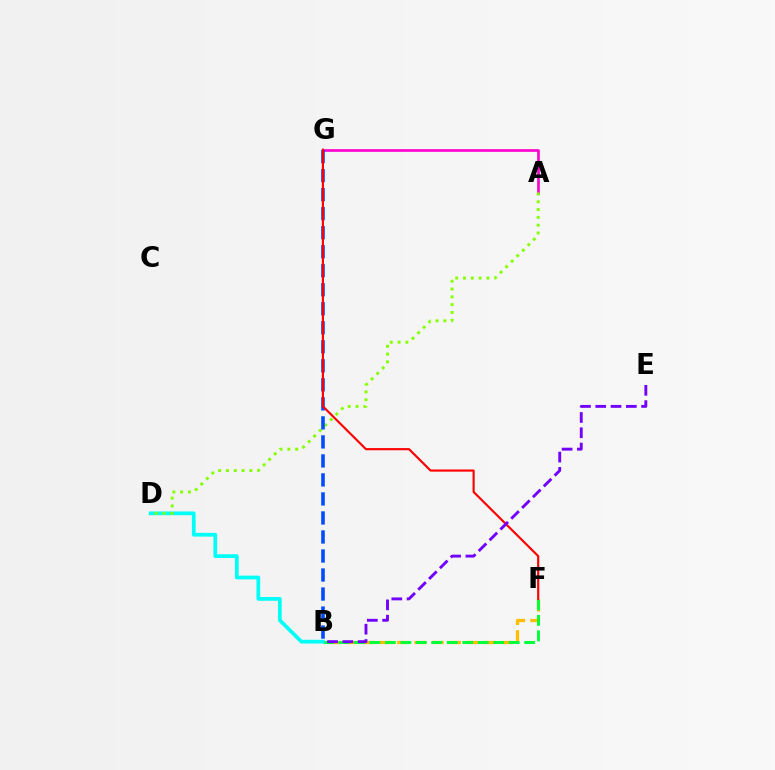{('B', 'F'): [{'color': '#ffbd00', 'line_style': 'dashed', 'thickness': 2.34}, {'color': '#00ff39', 'line_style': 'dashed', 'thickness': 2.1}], ('A', 'G'): [{'color': '#ff00cf', 'line_style': 'solid', 'thickness': 1.91}], ('B', 'D'): [{'color': '#00fff6', 'line_style': 'solid', 'thickness': 2.69}], ('A', 'D'): [{'color': '#84ff00', 'line_style': 'dotted', 'thickness': 2.12}], ('B', 'G'): [{'color': '#004bff', 'line_style': 'dashed', 'thickness': 2.58}], ('F', 'G'): [{'color': '#ff0000', 'line_style': 'solid', 'thickness': 1.55}], ('B', 'E'): [{'color': '#7200ff', 'line_style': 'dashed', 'thickness': 2.08}]}